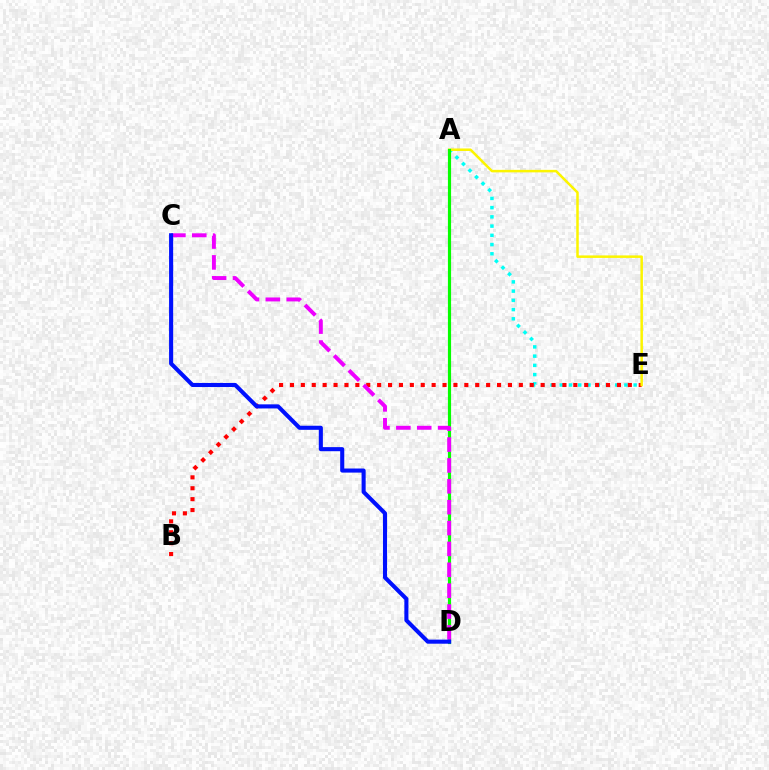{('A', 'E'): [{'color': '#00fff6', 'line_style': 'dotted', 'thickness': 2.51}, {'color': '#fcf500', 'line_style': 'solid', 'thickness': 1.81}], ('B', 'E'): [{'color': '#ff0000', 'line_style': 'dotted', 'thickness': 2.96}], ('A', 'D'): [{'color': '#08ff00', 'line_style': 'solid', 'thickness': 2.28}], ('C', 'D'): [{'color': '#ee00ff', 'line_style': 'dashed', 'thickness': 2.84}, {'color': '#0010ff', 'line_style': 'solid', 'thickness': 2.94}]}